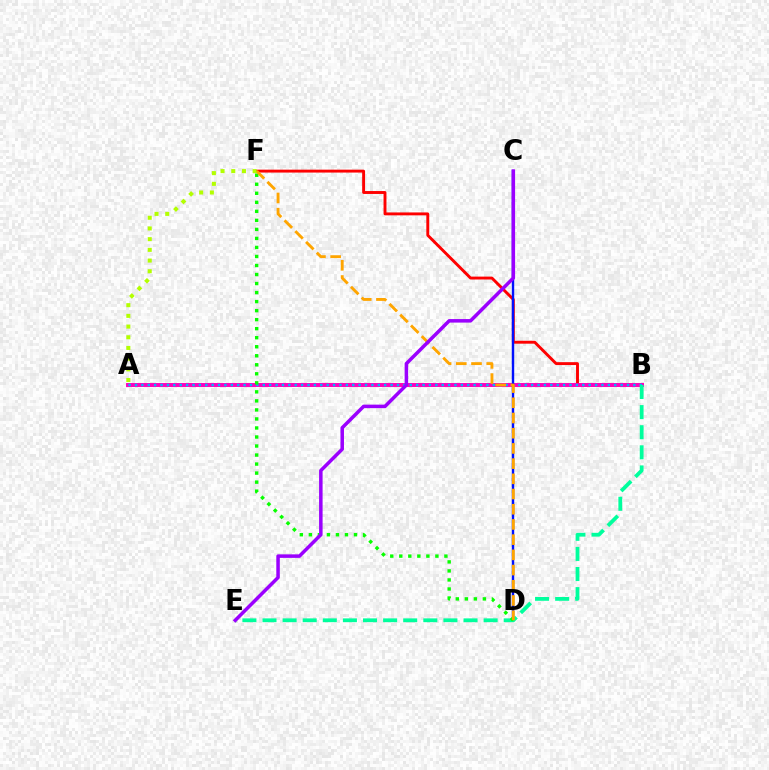{('B', 'F'): [{'color': '#ff0000', 'line_style': 'solid', 'thickness': 2.09}], ('A', 'B'): [{'color': '#ff00bd', 'line_style': 'solid', 'thickness': 2.84}, {'color': '#00b5ff', 'line_style': 'dotted', 'thickness': 1.74}], ('C', 'D'): [{'color': '#0010ff', 'line_style': 'solid', 'thickness': 1.74}], ('B', 'E'): [{'color': '#00ff9d', 'line_style': 'dashed', 'thickness': 2.73}], ('D', 'F'): [{'color': '#08ff00', 'line_style': 'dotted', 'thickness': 2.45}, {'color': '#ffa500', 'line_style': 'dashed', 'thickness': 2.07}], ('C', 'E'): [{'color': '#9b00ff', 'line_style': 'solid', 'thickness': 2.53}], ('A', 'F'): [{'color': '#b3ff00', 'line_style': 'dotted', 'thickness': 2.91}]}